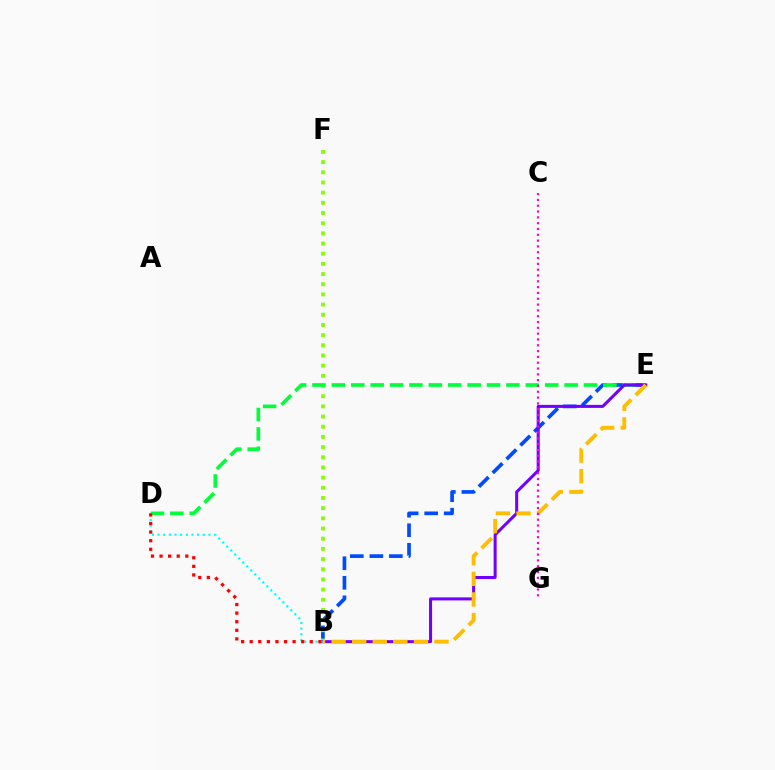{('B', 'E'): [{'color': '#004bff', 'line_style': 'dashed', 'thickness': 2.65}, {'color': '#7200ff', 'line_style': 'solid', 'thickness': 2.18}, {'color': '#ffbd00', 'line_style': 'dashed', 'thickness': 2.8}], ('B', 'F'): [{'color': '#84ff00', 'line_style': 'dotted', 'thickness': 2.77}], ('D', 'E'): [{'color': '#00ff39', 'line_style': 'dashed', 'thickness': 2.63}], ('B', 'D'): [{'color': '#00fff6', 'line_style': 'dotted', 'thickness': 1.53}, {'color': '#ff0000', 'line_style': 'dotted', 'thickness': 2.33}], ('C', 'G'): [{'color': '#ff00cf', 'line_style': 'dotted', 'thickness': 1.58}]}